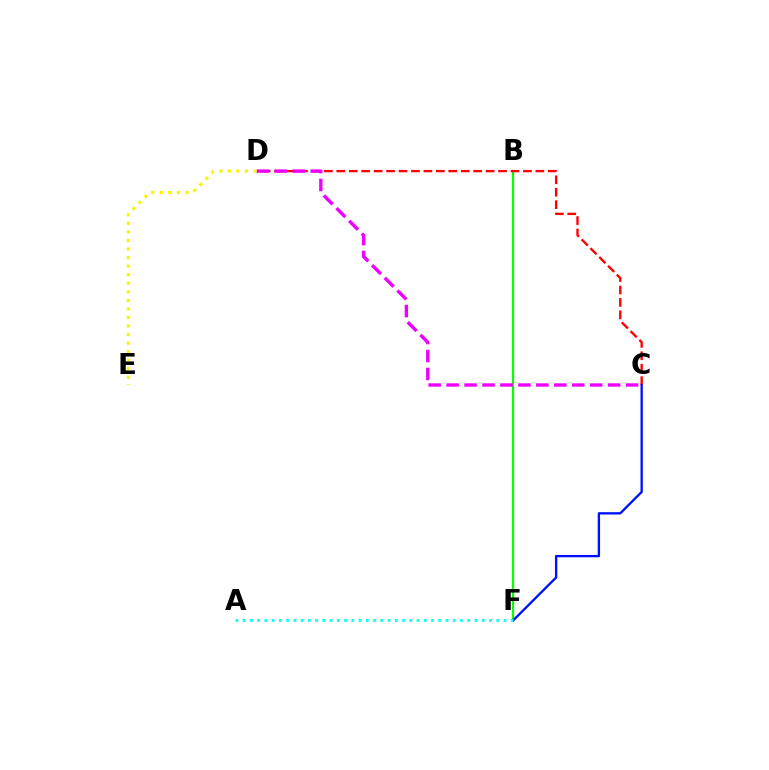{('B', 'F'): [{'color': '#08ff00', 'line_style': 'solid', 'thickness': 1.57}], ('C', 'D'): [{'color': '#ff0000', 'line_style': 'dashed', 'thickness': 1.69}, {'color': '#ee00ff', 'line_style': 'dashed', 'thickness': 2.44}], ('D', 'E'): [{'color': '#fcf500', 'line_style': 'dotted', 'thickness': 2.32}], ('C', 'F'): [{'color': '#0010ff', 'line_style': 'solid', 'thickness': 1.67}], ('A', 'F'): [{'color': '#00fff6', 'line_style': 'dotted', 'thickness': 1.97}]}